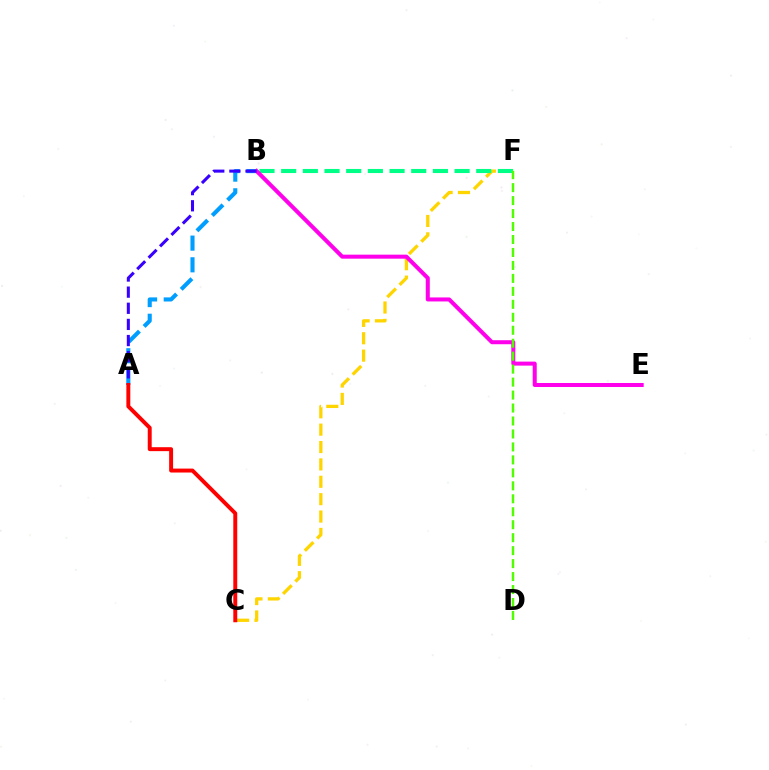{('A', 'B'): [{'color': '#009eff', 'line_style': 'dashed', 'thickness': 2.94}, {'color': '#3700ff', 'line_style': 'dashed', 'thickness': 2.19}], ('C', 'F'): [{'color': '#ffd500', 'line_style': 'dashed', 'thickness': 2.36}], ('B', 'F'): [{'color': '#00ff86', 'line_style': 'dashed', 'thickness': 2.94}], ('B', 'E'): [{'color': '#ff00ed', 'line_style': 'solid', 'thickness': 2.89}], ('D', 'F'): [{'color': '#4fff00', 'line_style': 'dashed', 'thickness': 1.76}], ('A', 'C'): [{'color': '#ff0000', 'line_style': 'solid', 'thickness': 2.84}]}